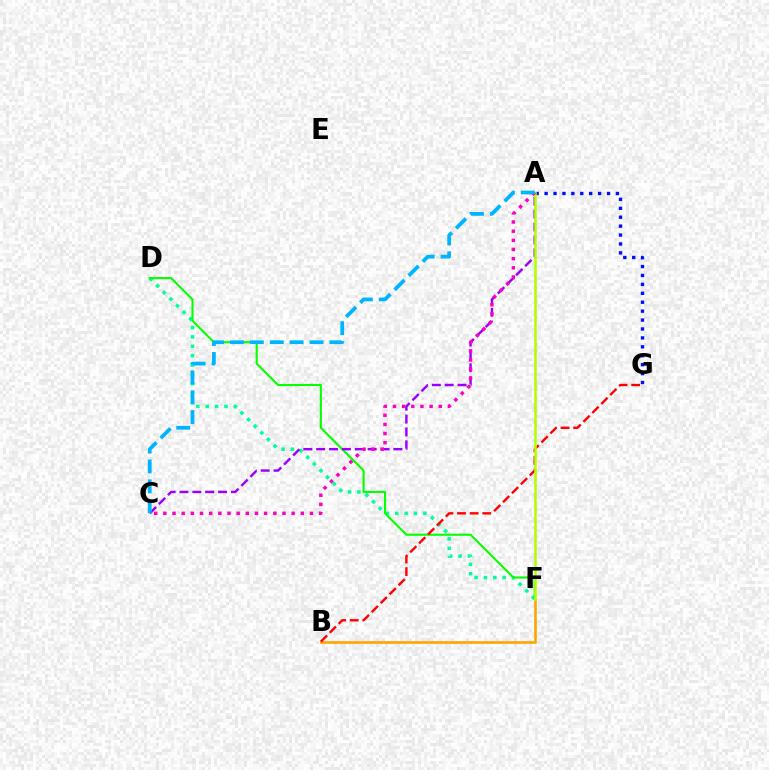{('D', 'F'): [{'color': '#00ff9d', 'line_style': 'dotted', 'thickness': 2.54}, {'color': '#08ff00', 'line_style': 'solid', 'thickness': 1.52}], ('B', 'F'): [{'color': '#ffa500', 'line_style': 'solid', 'thickness': 1.9}], ('B', 'G'): [{'color': '#ff0000', 'line_style': 'dashed', 'thickness': 1.71}], ('A', 'G'): [{'color': '#0010ff', 'line_style': 'dotted', 'thickness': 2.42}], ('A', 'C'): [{'color': '#9b00ff', 'line_style': 'dashed', 'thickness': 1.75}, {'color': '#ff00bd', 'line_style': 'dotted', 'thickness': 2.49}, {'color': '#00b5ff', 'line_style': 'dashed', 'thickness': 2.7}], ('A', 'F'): [{'color': '#b3ff00', 'line_style': 'solid', 'thickness': 1.85}]}